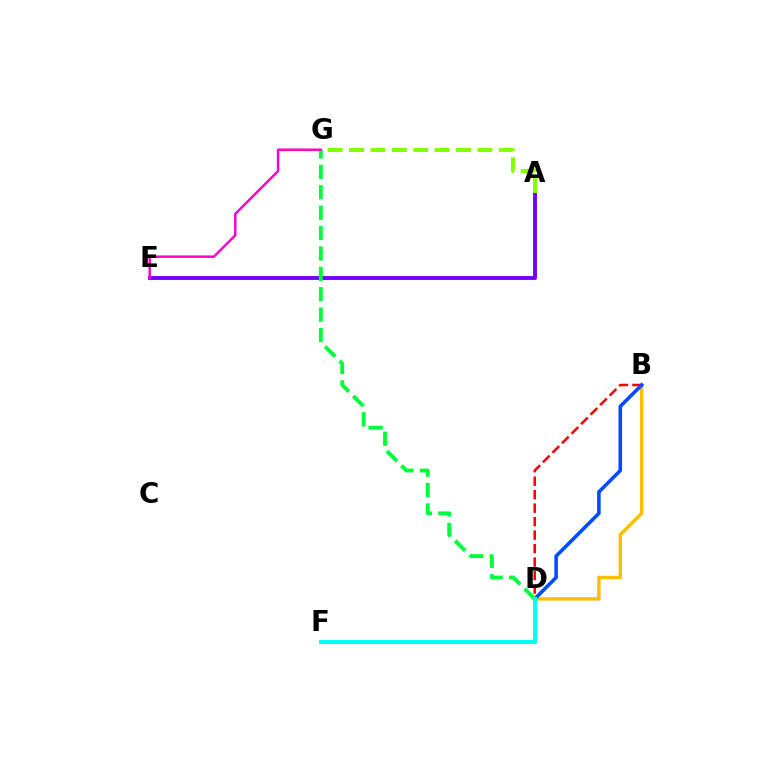{('B', 'D'): [{'color': '#ff0000', 'line_style': 'dashed', 'thickness': 1.83}, {'color': '#ffbd00', 'line_style': 'solid', 'thickness': 2.43}, {'color': '#004bff', 'line_style': 'solid', 'thickness': 2.57}], ('A', 'E'): [{'color': '#7200ff', 'line_style': 'solid', 'thickness': 2.8}], ('D', 'G'): [{'color': '#00ff39', 'line_style': 'dashed', 'thickness': 2.77}], ('E', 'G'): [{'color': '#ff00cf', 'line_style': 'solid', 'thickness': 1.78}], ('A', 'G'): [{'color': '#84ff00', 'line_style': 'dashed', 'thickness': 2.91}], ('D', 'F'): [{'color': '#00fff6', 'line_style': 'solid', 'thickness': 2.88}]}